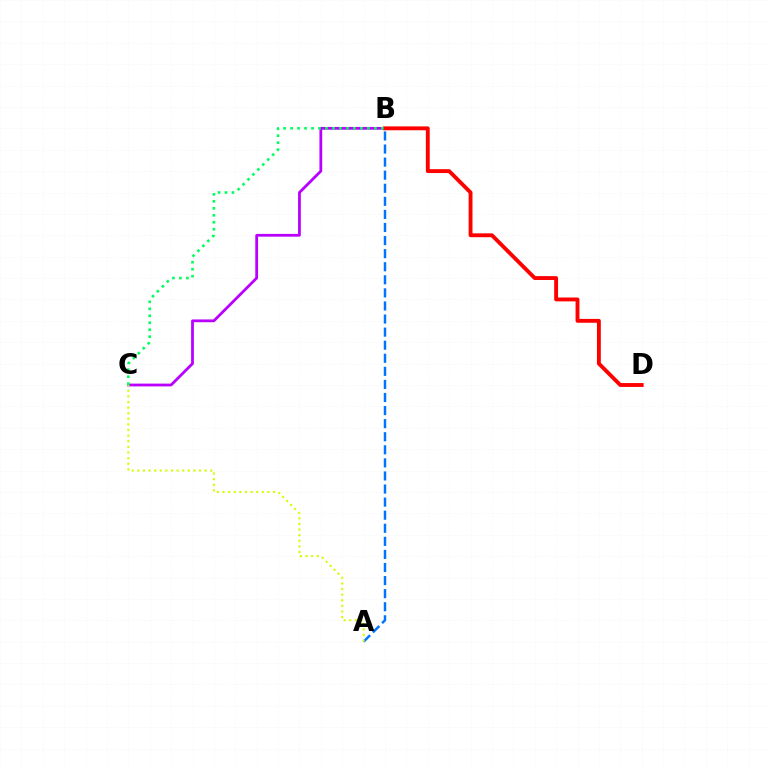{('B', 'C'): [{'color': '#b900ff', 'line_style': 'solid', 'thickness': 2.0}, {'color': '#00ff5c', 'line_style': 'dotted', 'thickness': 1.9}], ('B', 'D'): [{'color': '#ff0000', 'line_style': 'solid', 'thickness': 2.78}], ('A', 'B'): [{'color': '#0074ff', 'line_style': 'dashed', 'thickness': 1.78}], ('A', 'C'): [{'color': '#d1ff00', 'line_style': 'dotted', 'thickness': 1.52}]}